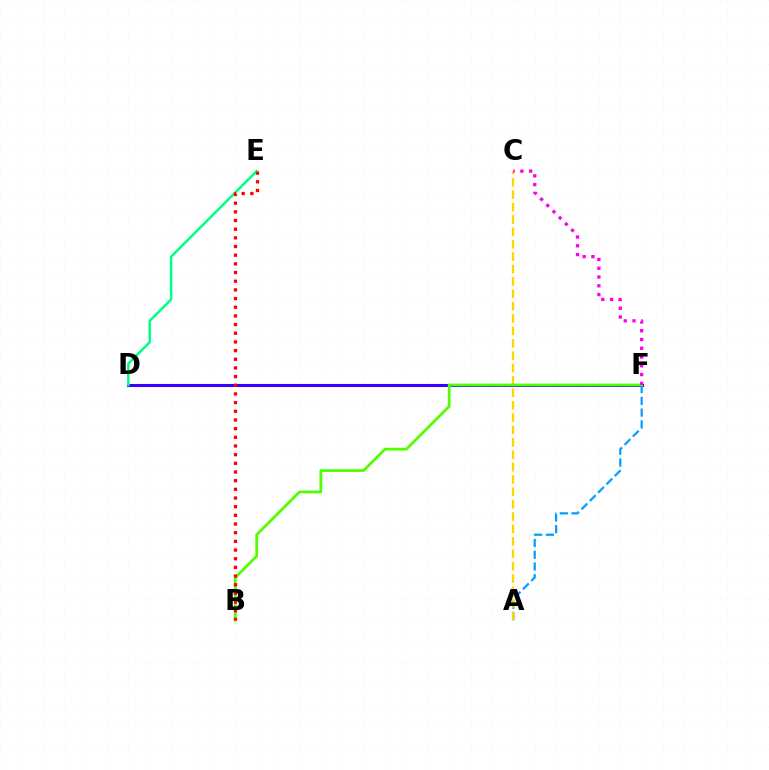{('D', 'F'): [{'color': '#3700ff', 'line_style': 'solid', 'thickness': 2.2}], ('D', 'E'): [{'color': '#00ff86', 'line_style': 'solid', 'thickness': 1.79}], ('A', 'F'): [{'color': '#009eff', 'line_style': 'dashed', 'thickness': 1.6}], ('A', 'C'): [{'color': '#ffd500', 'line_style': 'dashed', 'thickness': 1.68}], ('B', 'F'): [{'color': '#4fff00', 'line_style': 'solid', 'thickness': 1.97}], ('C', 'F'): [{'color': '#ff00ed', 'line_style': 'dotted', 'thickness': 2.38}], ('B', 'E'): [{'color': '#ff0000', 'line_style': 'dotted', 'thickness': 2.36}]}